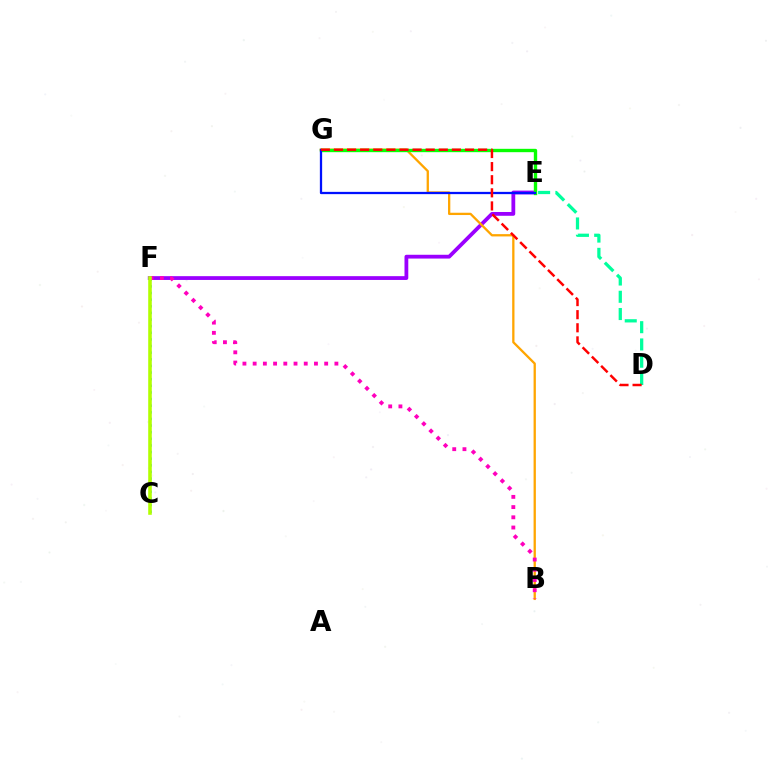{('E', 'F'): [{'color': '#9b00ff', 'line_style': 'solid', 'thickness': 2.73}], ('B', 'G'): [{'color': '#ffa500', 'line_style': 'solid', 'thickness': 1.65}], ('E', 'G'): [{'color': '#08ff00', 'line_style': 'solid', 'thickness': 2.42}, {'color': '#0010ff', 'line_style': 'solid', 'thickness': 1.63}], ('C', 'F'): [{'color': '#00b5ff', 'line_style': 'dotted', 'thickness': 1.8}, {'color': '#b3ff00', 'line_style': 'solid', 'thickness': 2.58}], ('D', 'E'): [{'color': '#00ff9d', 'line_style': 'dashed', 'thickness': 2.35}], ('B', 'F'): [{'color': '#ff00bd', 'line_style': 'dotted', 'thickness': 2.78}], ('D', 'G'): [{'color': '#ff0000', 'line_style': 'dashed', 'thickness': 1.78}]}